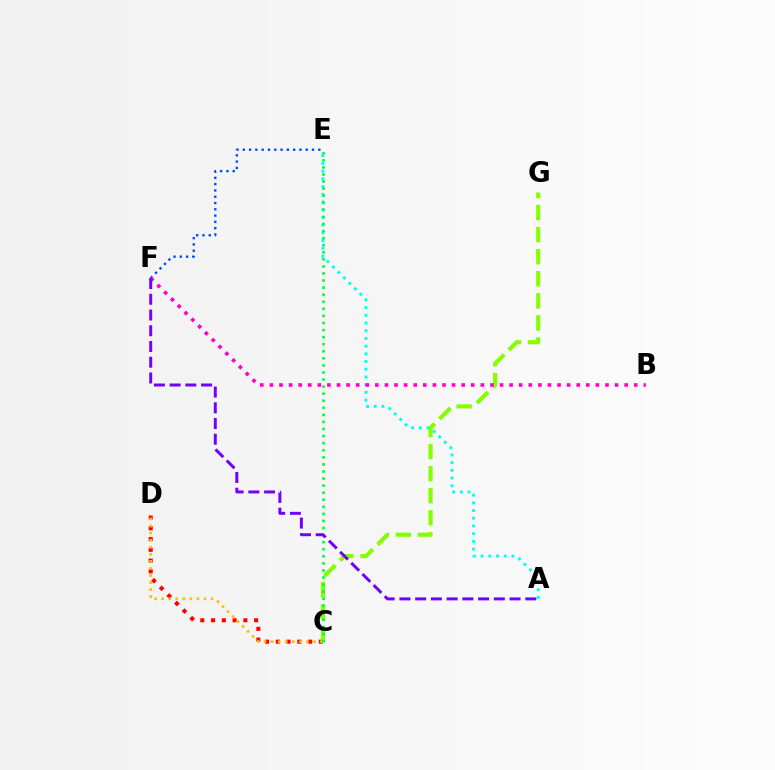{('C', 'D'): [{'color': '#ff0000', 'line_style': 'dotted', 'thickness': 2.93}, {'color': '#ffbd00', 'line_style': 'dotted', 'thickness': 1.92}], ('A', 'E'): [{'color': '#00fff6', 'line_style': 'dotted', 'thickness': 2.1}], ('E', 'F'): [{'color': '#004bff', 'line_style': 'dotted', 'thickness': 1.71}], ('C', 'G'): [{'color': '#84ff00', 'line_style': 'dashed', 'thickness': 3.0}], ('B', 'F'): [{'color': '#ff00cf', 'line_style': 'dotted', 'thickness': 2.61}], ('C', 'E'): [{'color': '#00ff39', 'line_style': 'dotted', 'thickness': 1.92}], ('A', 'F'): [{'color': '#7200ff', 'line_style': 'dashed', 'thickness': 2.14}]}